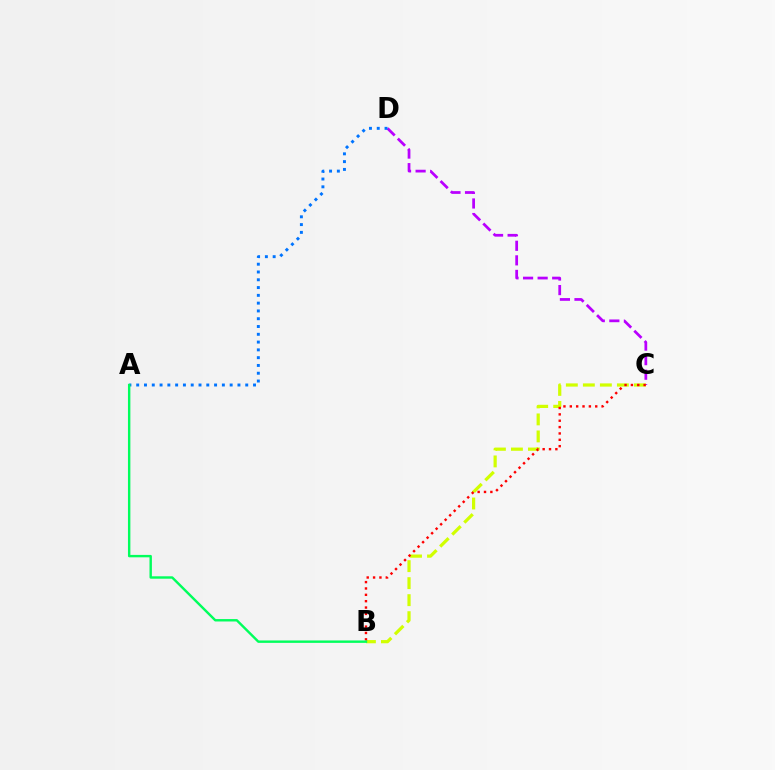{('C', 'D'): [{'color': '#b900ff', 'line_style': 'dashed', 'thickness': 1.98}], ('A', 'D'): [{'color': '#0074ff', 'line_style': 'dotted', 'thickness': 2.12}], ('B', 'C'): [{'color': '#d1ff00', 'line_style': 'dashed', 'thickness': 2.31}, {'color': '#ff0000', 'line_style': 'dotted', 'thickness': 1.73}], ('A', 'B'): [{'color': '#00ff5c', 'line_style': 'solid', 'thickness': 1.74}]}